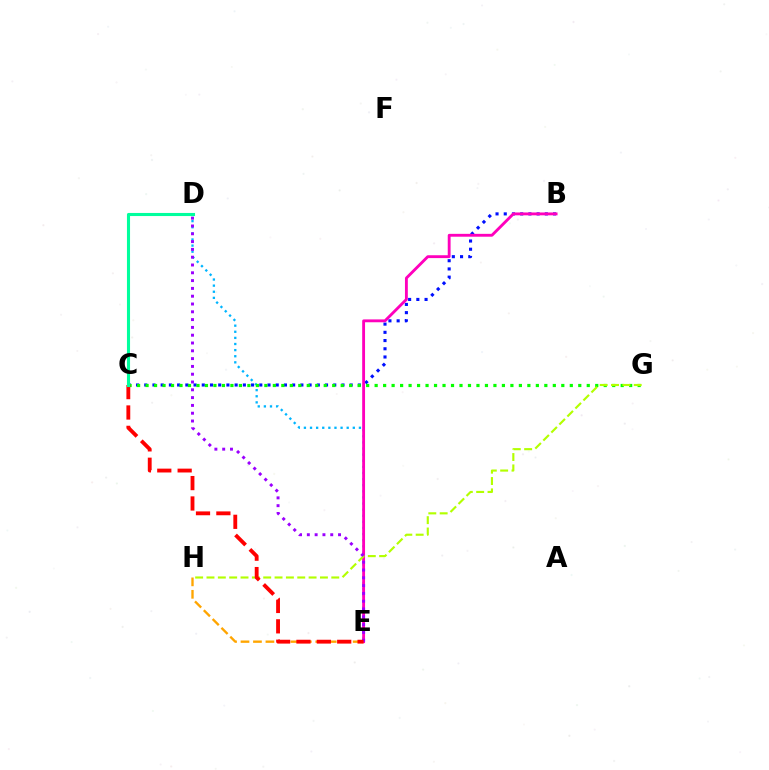{('B', 'C'): [{'color': '#0010ff', 'line_style': 'dotted', 'thickness': 2.23}], ('D', 'E'): [{'color': '#00b5ff', 'line_style': 'dotted', 'thickness': 1.66}, {'color': '#9b00ff', 'line_style': 'dotted', 'thickness': 2.12}], ('B', 'E'): [{'color': '#ff00bd', 'line_style': 'solid', 'thickness': 2.06}], ('C', 'G'): [{'color': '#08ff00', 'line_style': 'dotted', 'thickness': 2.31}], ('E', 'H'): [{'color': '#ffa500', 'line_style': 'dashed', 'thickness': 1.69}], ('G', 'H'): [{'color': '#b3ff00', 'line_style': 'dashed', 'thickness': 1.54}], ('C', 'E'): [{'color': '#ff0000', 'line_style': 'dashed', 'thickness': 2.77}], ('C', 'D'): [{'color': '#00ff9d', 'line_style': 'solid', 'thickness': 2.23}]}